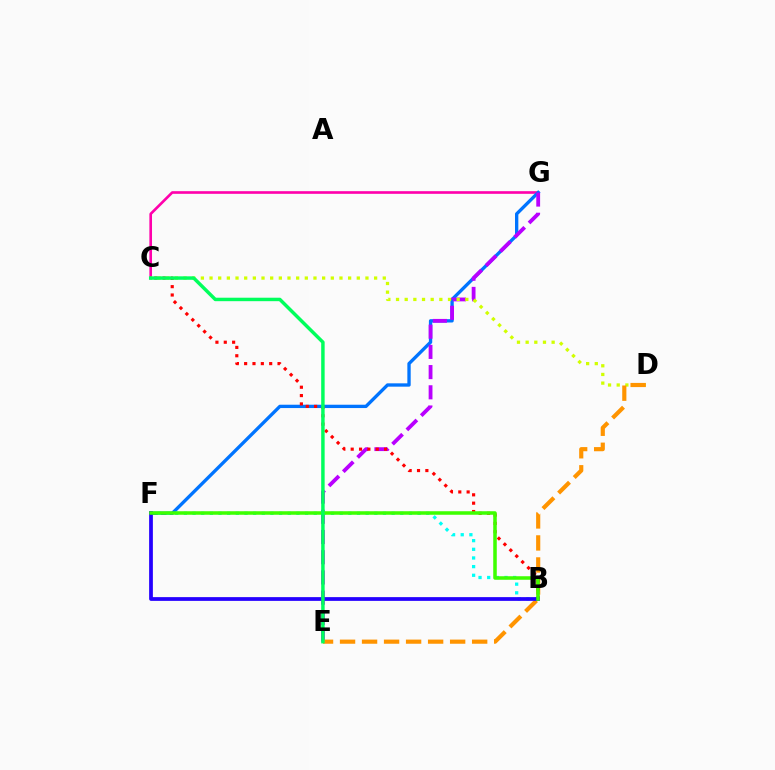{('C', 'G'): [{'color': '#ff00ac', 'line_style': 'solid', 'thickness': 1.9}], ('F', 'G'): [{'color': '#0074ff', 'line_style': 'solid', 'thickness': 2.4}], ('E', 'G'): [{'color': '#b900ff', 'line_style': 'dashed', 'thickness': 2.74}], ('C', 'D'): [{'color': '#d1ff00', 'line_style': 'dotted', 'thickness': 2.35}], ('D', 'E'): [{'color': '#ff9400', 'line_style': 'dashed', 'thickness': 2.99}], ('B', 'C'): [{'color': '#ff0000', 'line_style': 'dotted', 'thickness': 2.27}], ('B', 'F'): [{'color': '#00fff6', 'line_style': 'dotted', 'thickness': 2.35}, {'color': '#2500ff', 'line_style': 'solid', 'thickness': 2.7}, {'color': '#3dff00', 'line_style': 'solid', 'thickness': 2.54}], ('C', 'E'): [{'color': '#00ff5c', 'line_style': 'solid', 'thickness': 2.49}]}